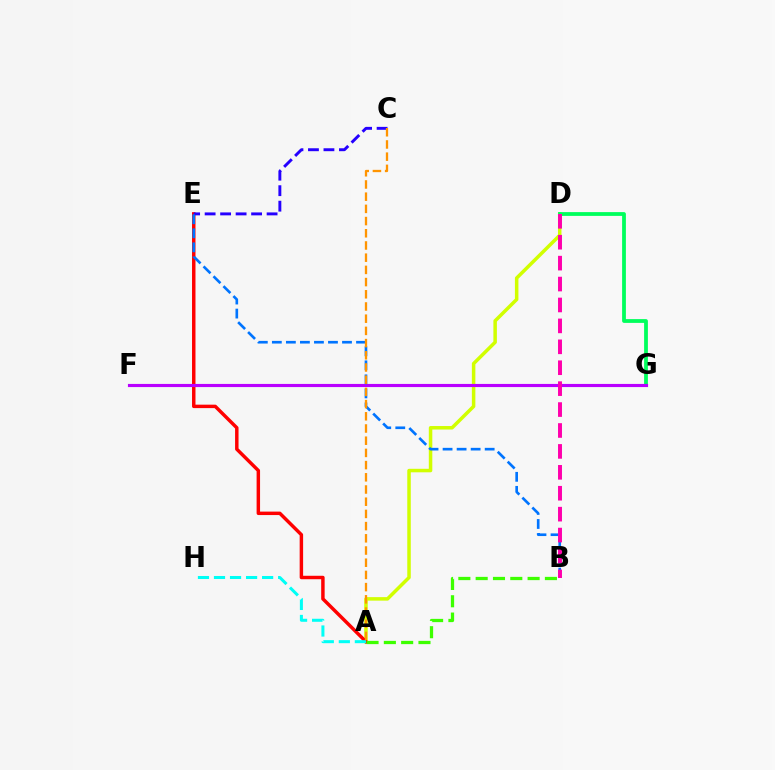{('A', 'D'): [{'color': '#d1ff00', 'line_style': 'solid', 'thickness': 2.52}], ('A', 'E'): [{'color': '#ff0000', 'line_style': 'solid', 'thickness': 2.49}], ('C', 'E'): [{'color': '#2500ff', 'line_style': 'dashed', 'thickness': 2.1}], ('D', 'G'): [{'color': '#00ff5c', 'line_style': 'solid', 'thickness': 2.73}], ('F', 'G'): [{'color': '#b900ff', 'line_style': 'solid', 'thickness': 2.26}], ('A', 'H'): [{'color': '#00fff6', 'line_style': 'dashed', 'thickness': 2.18}], ('B', 'E'): [{'color': '#0074ff', 'line_style': 'dashed', 'thickness': 1.91}], ('A', 'C'): [{'color': '#ff9400', 'line_style': 'dashed', 'thickness': 1.66}], ('A', 'B'): [{'color': '#3dff00', 'line_style': 'dashed', 'thickness': 2.35}], ('B', 'D'): [{'color': '#ff00ac', 'line_style': 'dashed', 'thickness': 2.84}]}